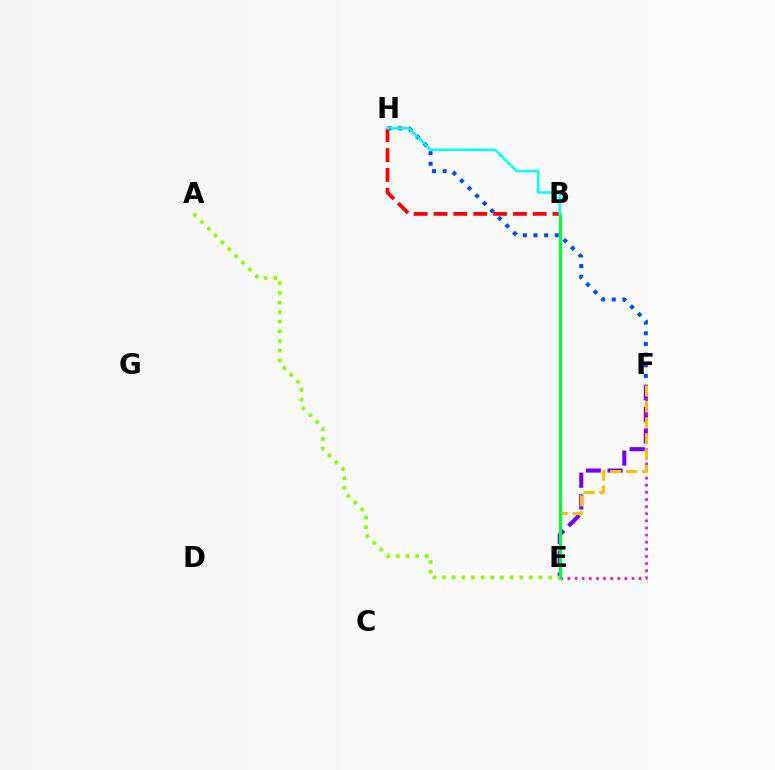{('E', 'F'): [{'color': '#7200ff', 'line_style': 'dashed', 'thickness': 2.95}, {'color': '#ff00cf', 'line_style': 'dotted', 'thickness': 1.93}, {'color': '#ffbd00', 'line_style': 'dashed', 'thickness': 2.16}], ('F', 'H'): [{'color': '#004bff', 'line_style': 'dotted', 'thickness': 2.9}], ('B', 'H'): [{'color': '#ff0000', 'line_style': 'dashed', 'thickness': 2.7}, {'color': '#00fff6', 'line_style': 'solid', 'thickness': 1.79}], ('B', 'E'): [{'color': '#00ff39', 'line_style': 'solid', 'thickness': 2.24}], ('A', 'E'): [{'color': '#84ff00', 'line_style': 'dotted', 'thickness': 2.62}]}